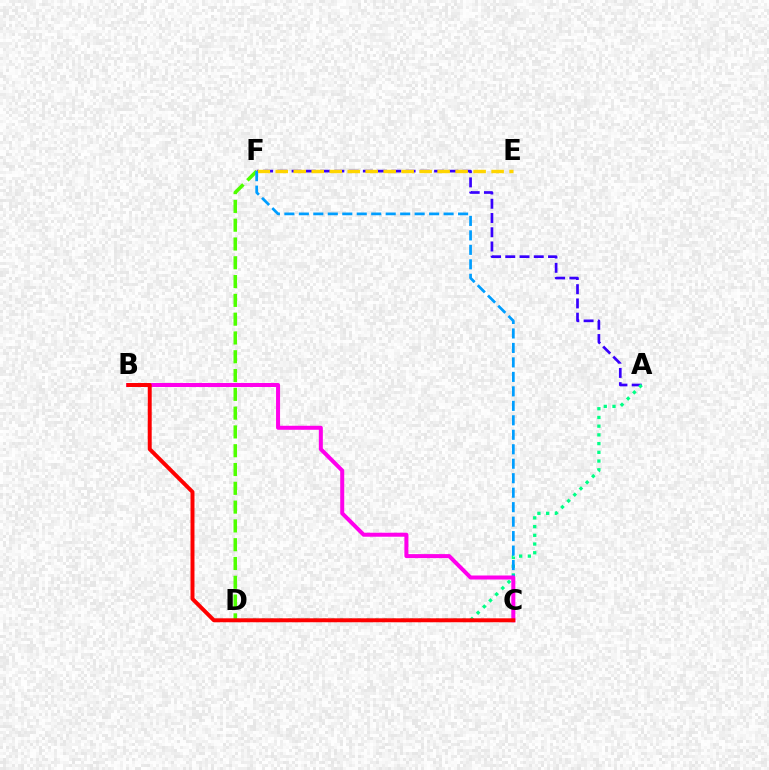{('A', 'F'): [{'color': '#3700ff', 'line_style': 'dashed', 'thickness': 1.94}], ('A', 'D'): [{'color': '#00ff86', 'line_style': 'dotted', 'thickness': 2.37}], ('E', 'F'): [{'color': '#ffd500', 'line_style': 'dashed', 'thickness': 2.44}], ('D', 'F'): [{'color': '#4fff00', 'line_style': 'dashed', 'thickness': 2.55}], ('C', 'F'): [{'color': '#009eff', 'line_style': 'dashed', 'thickness': 1.97}], ('B', 'C'): [{'color': '#ff00ed', 'line_style': 'solid', 'thickness': 2.89}, {'color': '#ff0000', 'line_style': 'solid', 'thickness': 2.84}]}